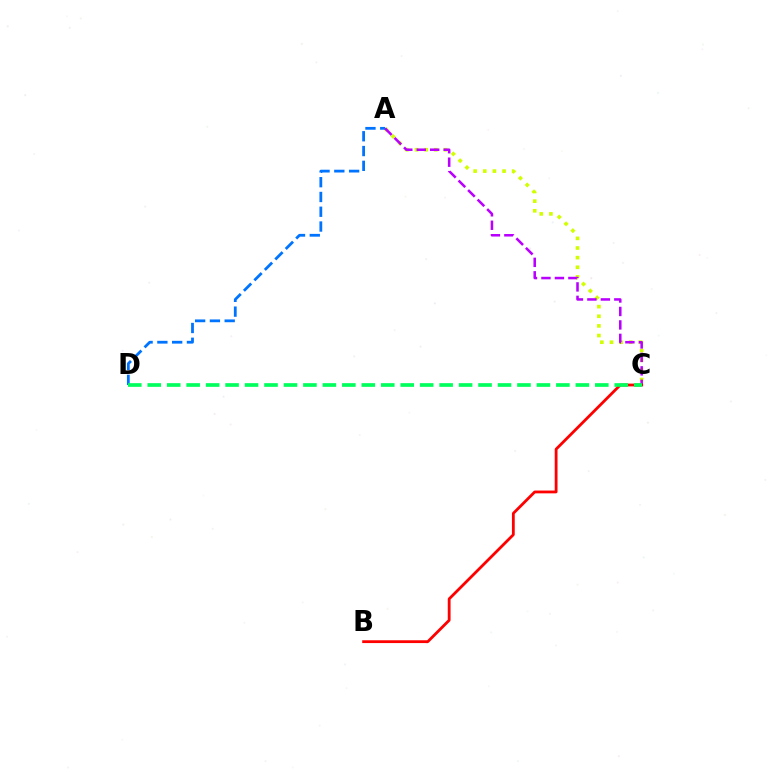{('A', 'C'): [{'color': '#d1ff00', 'line_style': 'dotted', 'thickness': 2.62}, {'color': '#b900ff', 'line_style': 'dashed', 'thickness': 1.83}], ('A', 'D'): [{'color': '#0074ff', 'line_style': 'dashed', 'thickness': 2.01}], ('B', 'C'): [{'color': '#ff0000', 'line_style': 'solid', 'thickness': 2.02}], ('C', 'D'): [{'color': '#00ff5c', 'line_style': 'dashed', 'thickness': 2.64}]}